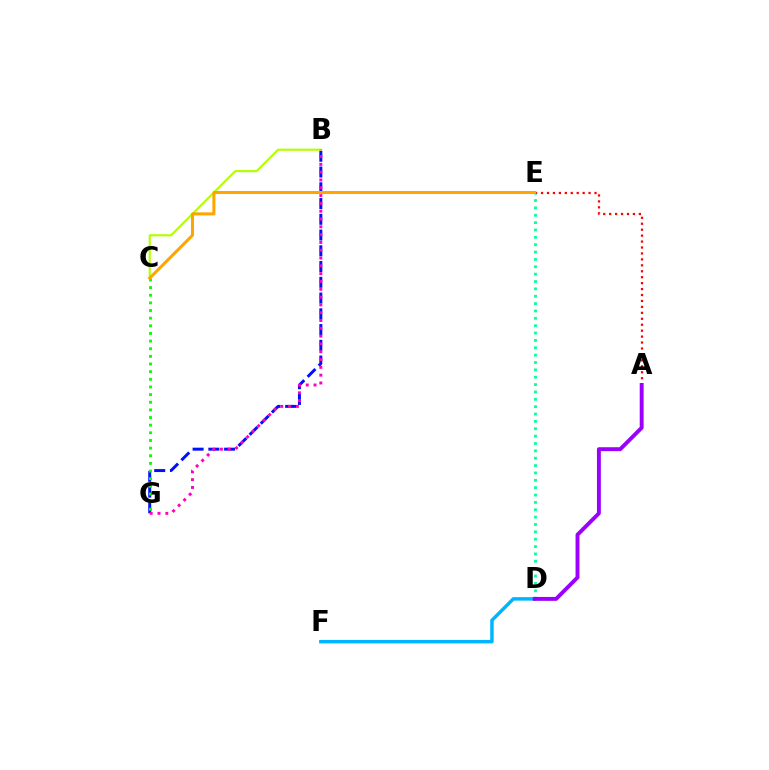{('D', 'E'): [{'color': '#00ff9d', 'line_style': 'dotted', 'thickness': 2.0}], ('A', 'E'): [{'color': '#ff0000', 'line_style': 'dotted', 'thickness': 1.61}], ('B', 'G'): [{'color': '#0010ff', 'line_style': 'dashed', 'thickness': 2.14}, {'color': '#ff00bd', 'line_style': 'dotted', 'thickness': 2.12}], ('B', 'C'): [{'color': '#b3ff00', 'line_style': 'solid', 'thickness': 1.55}], ('C', 'G'): [{'color': '#08ff00', 'line_style': 'dotted', 'thickness': 2.08}], ('D', 'F'): [{'color': '#00b5ff', 'line_style': 'solid', 'thickness': 2.5}], ('C', 'E'): [{'color': '#ffa500', 'line_style': 'solid', 'thickness': 2.18}], ('A', 'D'): [{'color': '#9b00ff', 'line_style': 'solid', 'thickness': 2.81}]}